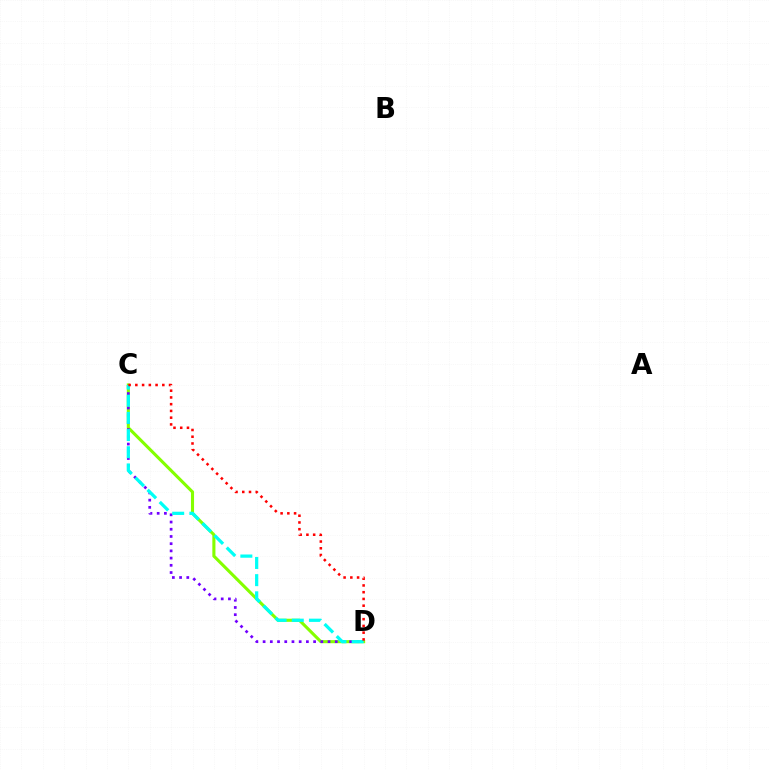{('C', 'D'): [{'color': '#84ff00', 'line_style': 'solid', 'thickness': 2.23}, {'color': '#7200ff', 'line_style': 'dotted', 'thickness': 1.96}, {'color': '#00fff6', 'line_style': 'dashed', 'thickness': 2.33}, {'color': '#ff0000', 'line_style': 'dotted', 'thickness': 1.83}]}